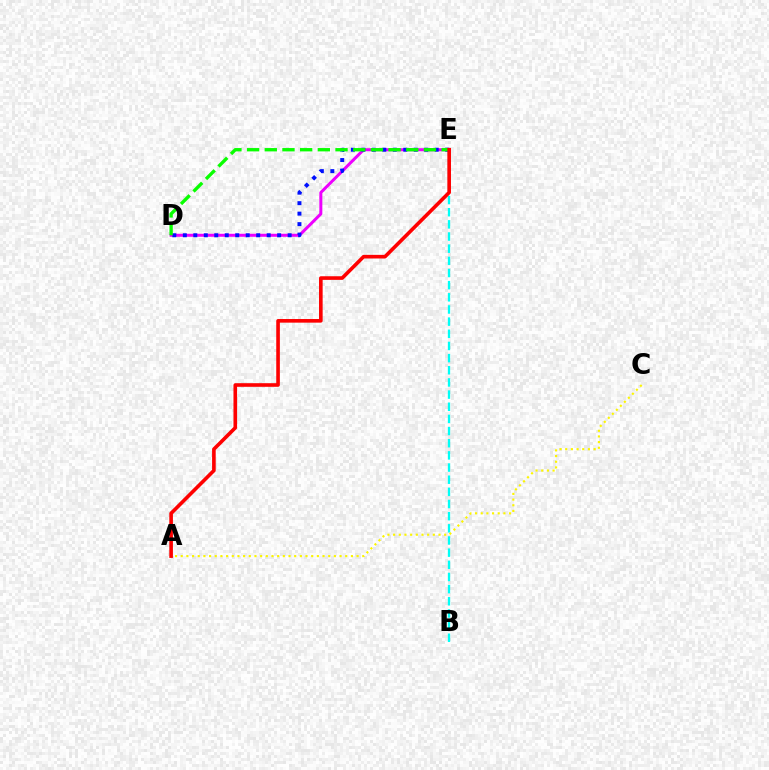{('B', 'E'): [{'color': '#00fff6', 'line_style': 'dashed', 'thickness': 1.65}], ('D', 'E'): [{'color': '#ee00ff', 'line_style': 'solid', 'thickness': 2.17}, {'color': '#0010ff', 'line_style': 'dotted', 'thickness': 2.85}, {'color': '#08ff00', 'line_style': 'dashed', 'thickness': 2.4}], ('A', 'C'): [{'color': '#fcf500', 'line_style': 'dotted', 'thickness': 1.54}], ('A', 'E'): [{'color': '#ff0000', 'line_style': 'solid', 'thickness': 2.61}]}